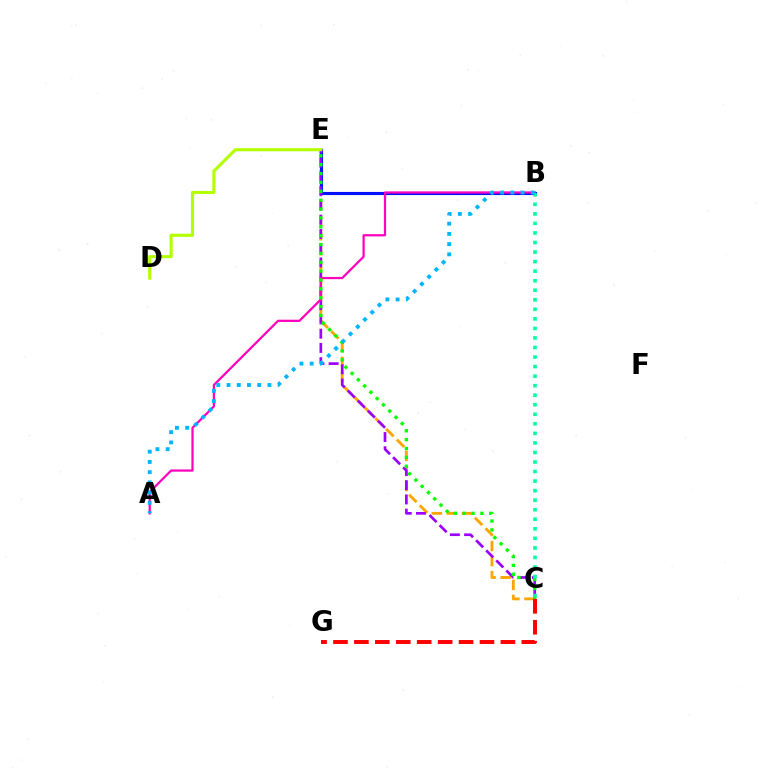{('C', 'E'): [{'color': '#ffa500', 'line_style': 'dashed', 'thickness': 2.05}, {'color': '#9b00ff', 'line_style': 'dashed', 'thickness': 1.94}, {'color': '#08ff00', 'line_style': 'dotted', 'thickness': 2.41}], ('B', 'E'): [{'color': '#0010ff', 'line_style': 'solid', 'thickness': 2.25}], ('A', 'B'): [{'color': '#ff00bd', 'line_style': 'solid', 'thickness': 1.61}, {'color': '#00b5ff', 'line_style': 'dotted', 'thickness': 2.78}], ('C', 'G'): [{'color': '#ff0000', 'line_style': 'dashed', 'thickness': 2.84}], ('D', 'E'): [{'color': '#b3ff00', 'line_style': 'solid', 'thickness': 2.24}], ('B', 'C'): [{'color': '#00ff9d', 'line_style': 'dotted', 'thickness': 2.59}]}